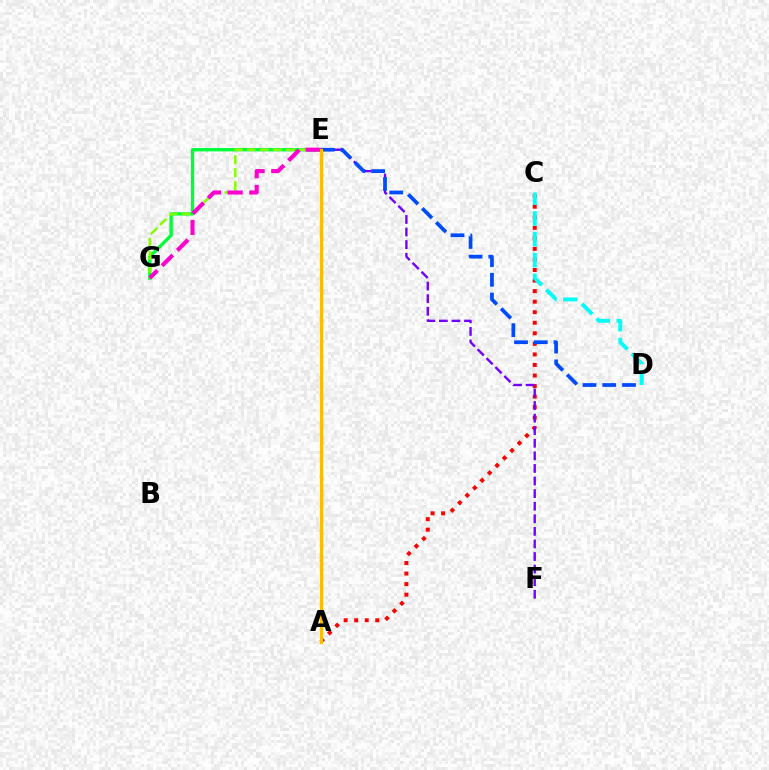{('A', 'C'): [{'color': '#ff0000', 'line_style': 'dotted', 'thickness': 2.87}], ('E', 'G'): [{'color': '#00ff39', 'line_style': 'solid', 'thickness': 2.41}, {'color': '#84ff00', 'line_style': 'dashed', 'thickness': 1.77}, {'color': '#ff00cf', 'line_style': 'dashed', 'thickness': 2.95}], ('E', 'F'): [{'color': '#7200ff', 'line_style': 'dashed', 'thickness': 1.71}], ('C', 'D'): [{'color': '#00fff6', 'line_style': 'dashed', 'thickness': 2.82}], ('D', 'E'): [{'color': '#004bff', 'line_style': 'dashed', 'thickness': 2.68}], ('A', 'E'): [{'color': '#ffbd00', 'line_style': 'solid', 'thickness': 2.31}]}